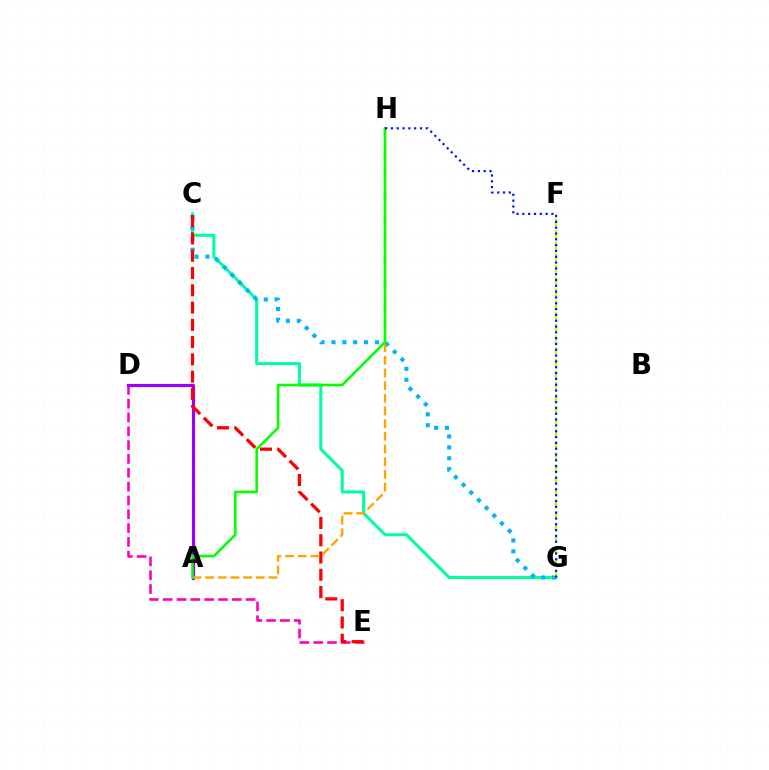{('D', 'E'): [{'color': '#ff00bd', 'line_style': 'dashed', 'thickness': 1.88}], ('C', 'G'): [{'color': '#00ff9d', 'line_style': 'solid', 'thickness': 2.21}, {'color': '#00b5ff', 'line_style': 'dotted', 'thickness': 2.96}], ('F', 'G'): [{'color': '#b3ff00', 'line_style': 'dashed', 'thickness': 1.59}], ('A', 'D'): [{'color': '#9b00ff', 'line_style': 'solid', 'thickness': 2.26}], ('C', 'E'): [{'color': '#ff0000', 'line_style': 'dashed', 'thickness': 2.35}], ('A', 'H'): [{'color': '#ffa500', 'line_style': 'dashed', 'thickness': 1.72}, {'color': '#08ff00', 'line_style': 'solid', 'thickness': 1.89}], ('G', 'H'): [{'color': '#0010ff', 'line_style': 'dotted', 'thickness': 1.58}]}